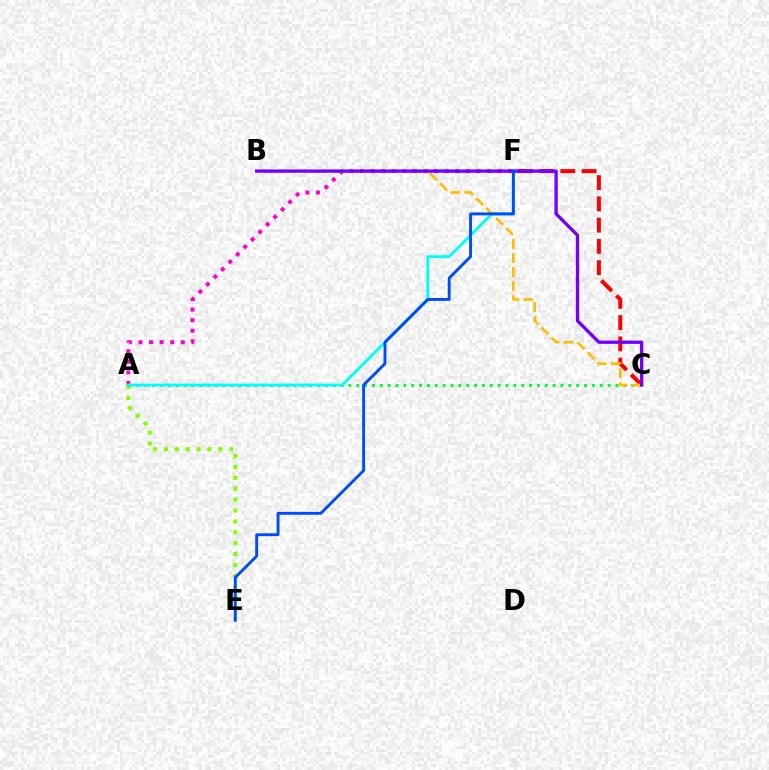{('C', 'F'): [{'color': '#ff0000', 'line_style': 'dashed', 'thickness': 2.89}], ('A', 'E'): [{'color': '#84ff00', 'line_style': 'dotted', 'thickness': 2.96}], ('A', 'C'): [{'color': '#00ff39', 'line_style': 'dotted', 'thickness': 2.13}], ('A', 'F'): [{'color': '#ff00cf', 'line_style': 'dotted', 'thickness': 2.88}, {'color': '#00fff6', 'line_style': 'solid', 'thickness': 2.07}], ('B', 'C'): [{'color': '#ffbd00', 'line_style': 'dashed', 'thickness': 1.91}, {'color': '#7200ff', 'line_style': 'solid', 'thickness': 2.38}], ('E', 'F'): [{'color': '#004bff', 'line_style': 'solid', 'thickness': 2.08}]}